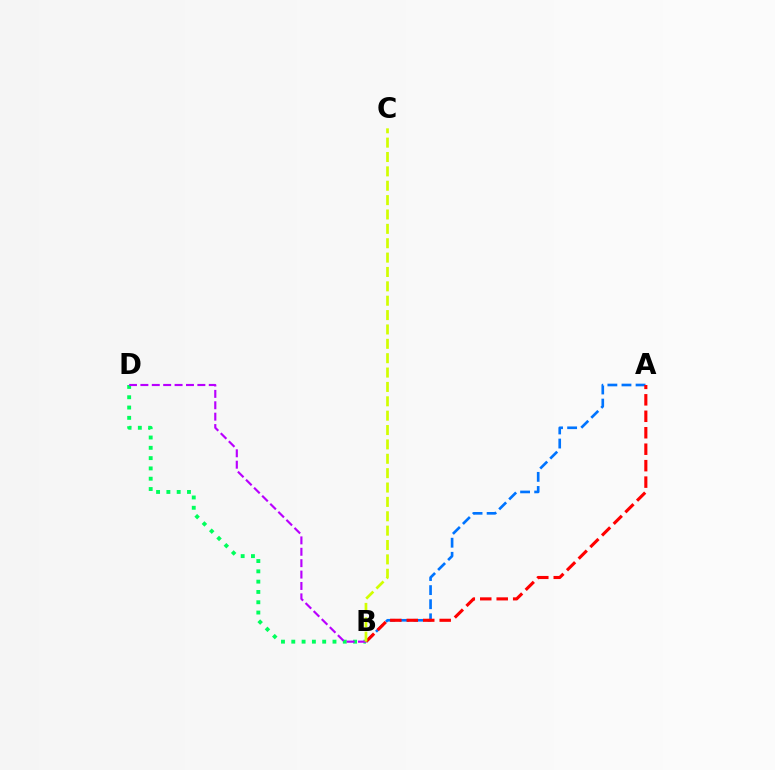{('A', 'B'): [{'color': '#0074ff', 'line_style': 'dashed', 'thickness': 1.91}, {'color': '#ff0000', 'line_style': 'dashed', 'thickness': 2.24}], ('B', 'D'): [{'color': '#00ff5c', 'line_style': 'dotted', 'thickness': 2.8}, {'color': '#b900ff', 'line_style': 'dashed', 'thickness': 1.55}], ('B', 'C'): [{'color': '#d1ff00', 'line_style': 'dashed', 'thickness': 1.95}]}